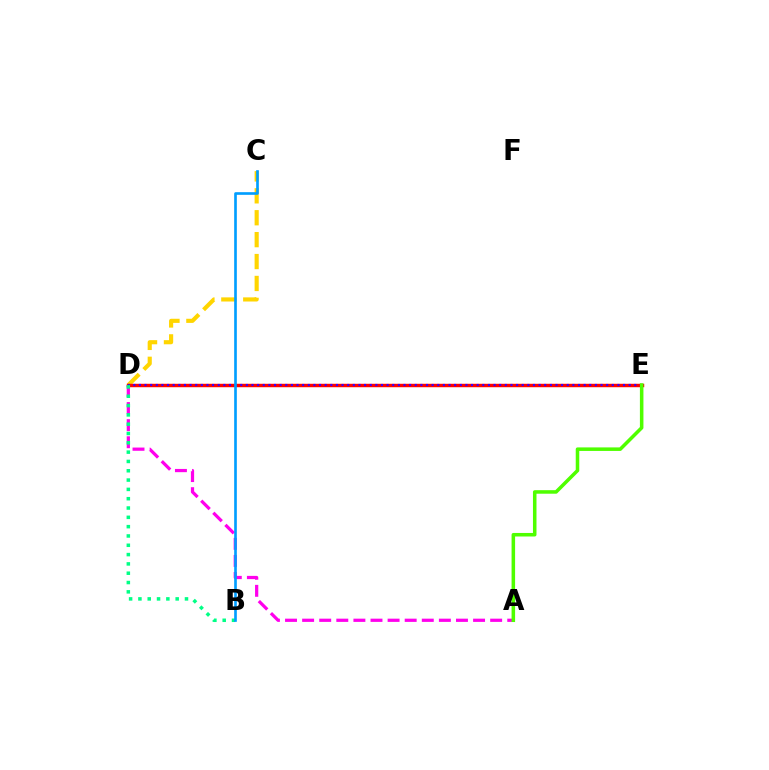{('C', 'D'): [{'color': '#ffd500', 'line_style': 'dashed', 'thickness': 2.98}], ('D', 'E'): [{'color': '#ff0000', 'line_style': 'solid', 'thickness': 2.48}, {'color': '#3700ff', 'line_style': 'dotted', 'thickness': 1.53}], ('A', 'D'): [{'color': '#ff00ed', 'line_style': 'dashed', 'thickness': 2.32}], ('A', 'E'): [{'color': '#4fff00', 'line_style': 'solid', 'thickness': 2.54}], ('B', 'D'): [{'color': '#00ff86', 'line_style': 'dotted', 'thickness': 2.53}], ('B', 'C'): [{'color': '#009eff', 'line_style': 'solid', 'thickness': 1.9}]}